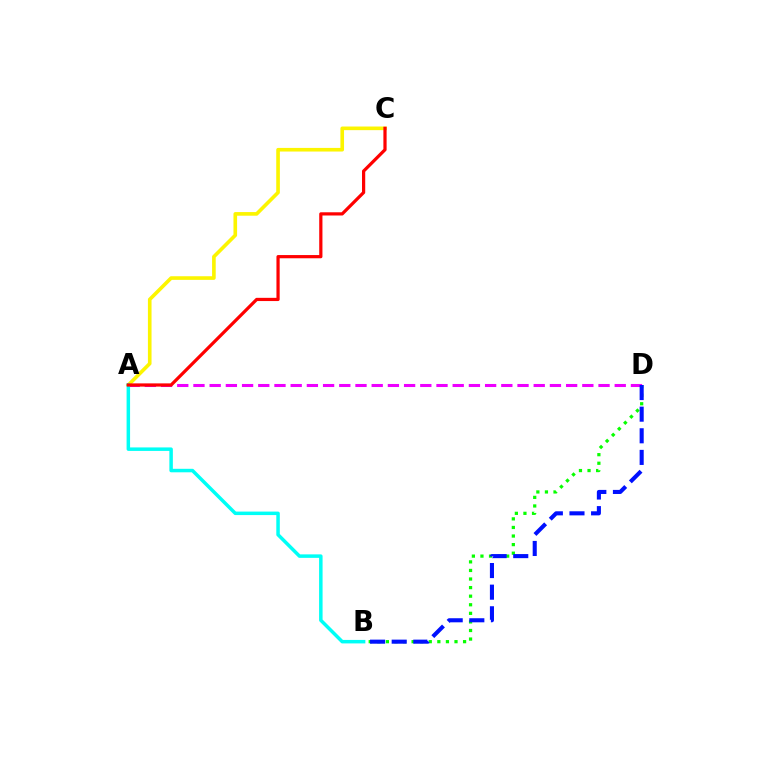{('A', 'D'): [{'color': '#ee00ff', 'line_style': 'dashed', 'thickness': 2.2}], ('B', 'D'): [{'color': '#08ff00', 'line_style': 'dotted', 'thickness': 2.33}, {'color': '#0010ff', 'line_style': 'dashed', 'thickness': 2.94}], ('A', 'C'): [{'color': '#fcf500', 'line_style': 'solid', 'thickness': 2.61}, {'color': '#ff0000', 'line_style': 'solid', 'thickness': 2.32}], ('A', 'B'): [{'color': '#00fff6', 'line_style': 'solid', 'thickness': 2.51}]}